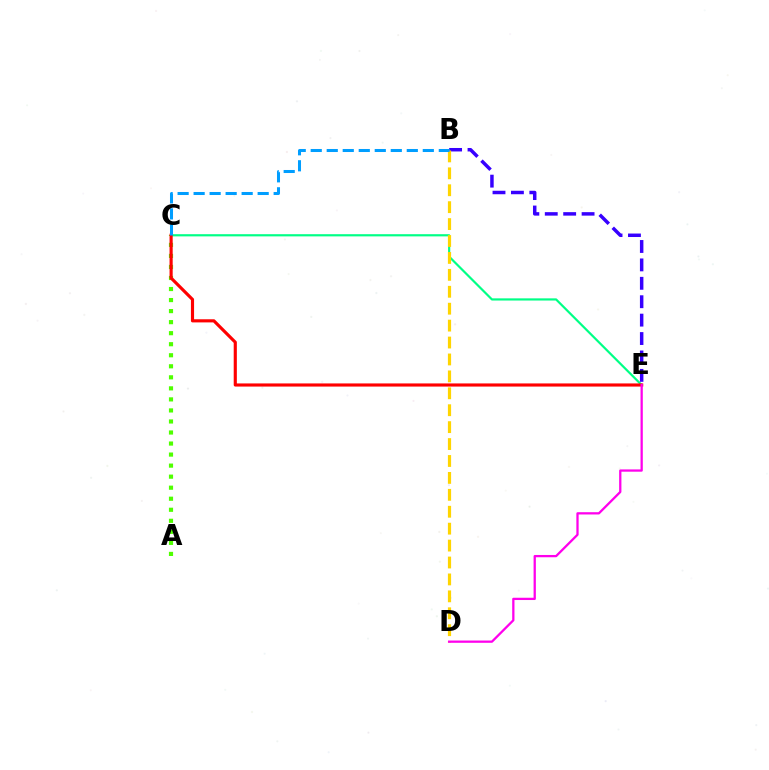{('C', 'E'): [{'color': '#00ff86', 'line_style': 'solid', 'thickness': 1.58}, {'color': '#ff0000', 'line_style': 'solid', 'thickness': 2.26}], ('B', 'E'): [{'color': '#3700ff', 'line_style': 'dashed', 'thickness': 2.5}], ('A', 'C'): [{'color': '#4fff00', 'line_style': 'dotted', 'thickness': 3.0}], ('B', 'D'): [{'color': '#ffd500', 'line_style': 'dashed', 'thickness': 2.3}], ('D', 'E'): [{'color': '#ff00ed', 'line_style': 'solid', 'thickness': 1.64}], ('B', 'C'): [{'color': '#009eff', 'line_style': 'dashed', 'thickness': 2.18}]}